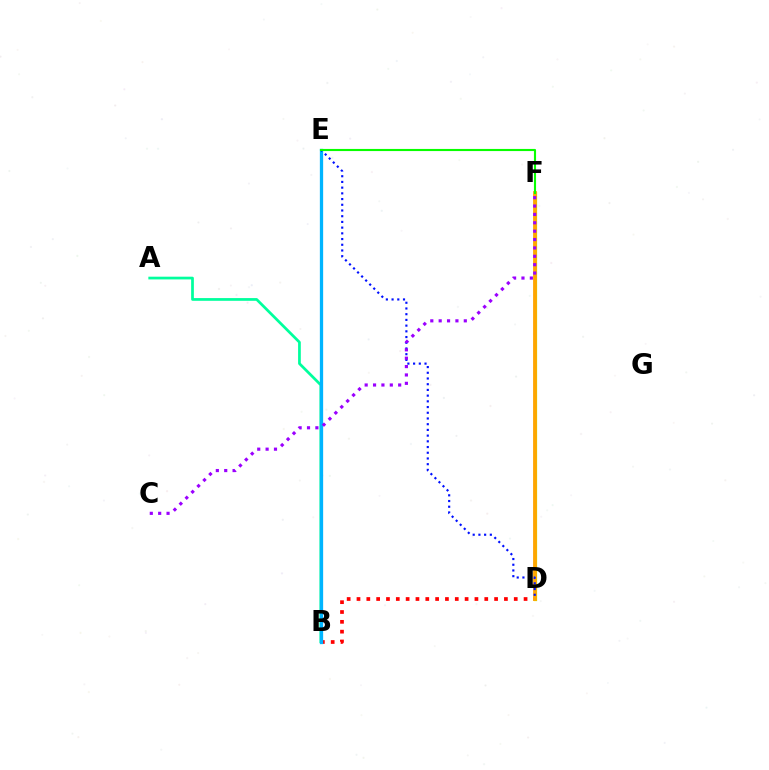{('B', 'D'): [{'color': '#ff0000', 'line_style': 'dotted', 'thickness': 2.67}], ('D', 'F'): [{'color': '#ff00bd', 'line_style': 'dotted', 'thickness': 1.52}, {'color': '#b3ff00', 'line_style': 'solid', 'thickness': 2.34}, {'color': '#ffa500', 'line_style': 'solid', 'thickness': 2.73}], ('A', 'B'): [{'color': '#00ff9d', 'line_style': 'solid', 'thickness': 1.96}], ('B', 'E'): [{'color': '#00b5ff', 'line_style': 'solid', 'thickness': 2.36}], ('D', 'E'): [{'color': '#0010ff', 'line_style': 'dotted', 'thickness': 1.55}], ('C', 'F'): [{'color': '#9b00ff', 'line_style': 'dotted', 'thickness': 2.28}], ('E', 'F'): [{'color': '#08ff00', 'line_style': 'solid', 'thickness': 1.53}]}